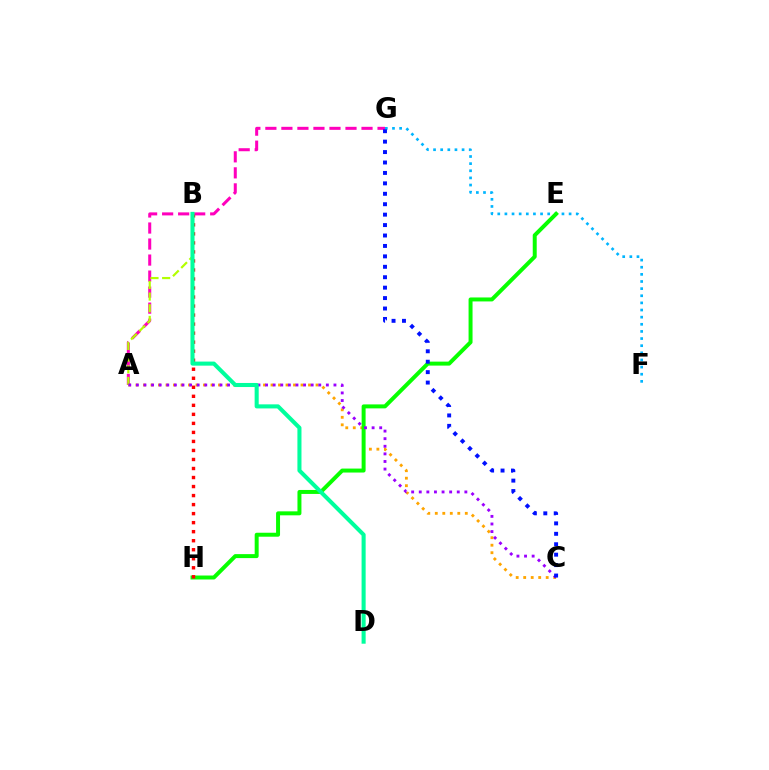{('F', 'G'): [{'color': '#00b5ff', 'line_style': 'dotted', 'thickness': 1.94}], ('A', 'G'): [{'color': '#ff00bd', 'line_style': 'dashed', 'thickness': 2.18}], ('A', 'B'): [{'color': '#b3ff00', 'line_style': 'dashed', 'thickness': 1.58}], ('A', 'C'): [{'color': '#ffa500', 'line_style': 'dotted', 'thickness': 2.04}, {'color': '#9b00ff', 'line_style': 'dotted', 'thickness': 2.06}], ('E', 'H'): [{'color': '#08ff00', 'line_style': 'solid', 'thickness': 2.86}], ('C', 'G'): [{'color': '#0010ff', 'line_style': 'dotted', 'thickness': 2.83}], ('B', 'H'): [{'color': '#ff0000', 'line_style': 'dotted', 'thickness': 2.45}], ('B', 'D'): [{'color': '#00ff9d', 'line_style': 'solid', 'thickness': 2.93}]}